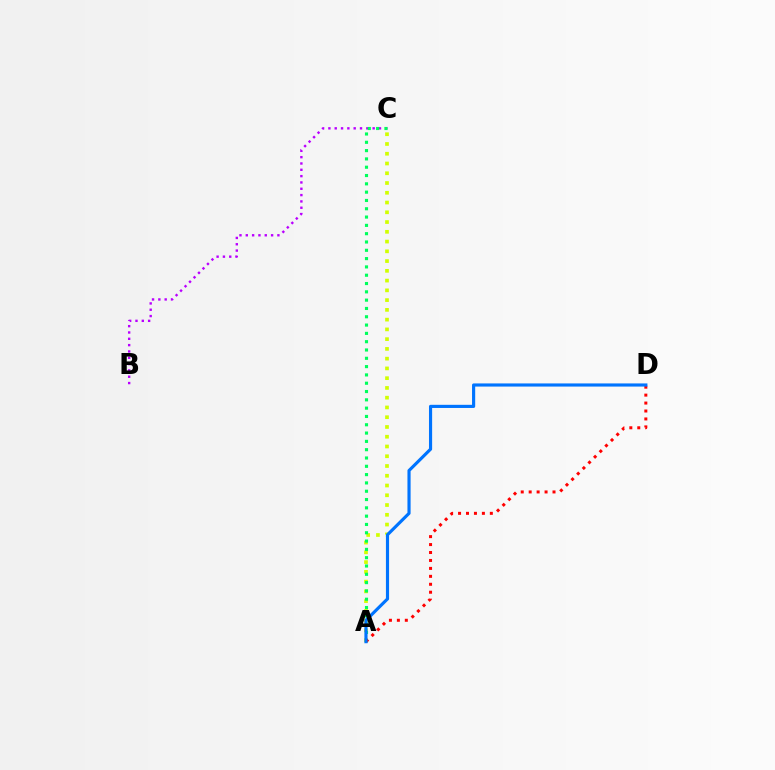{('A', 'C'): [{'color': '#d1ff00', 'line_style': 'dotted', 'thickness': 2.65}, {'color': '#00ff5c', 'line_style': 'dotted', 'thickness': 2.26}], ('B', 'C'): [{'color': '#b900ff', 'line_style': 'dotted', 'thickness': 1.72}], ('A', 'D'): [{'color': '#ff0000', 'line_style': 'dotted', 'thickness': 2.16}, {'color': '#0074ff', 'line_style': 'solid', 'thickness': 2.27}]}